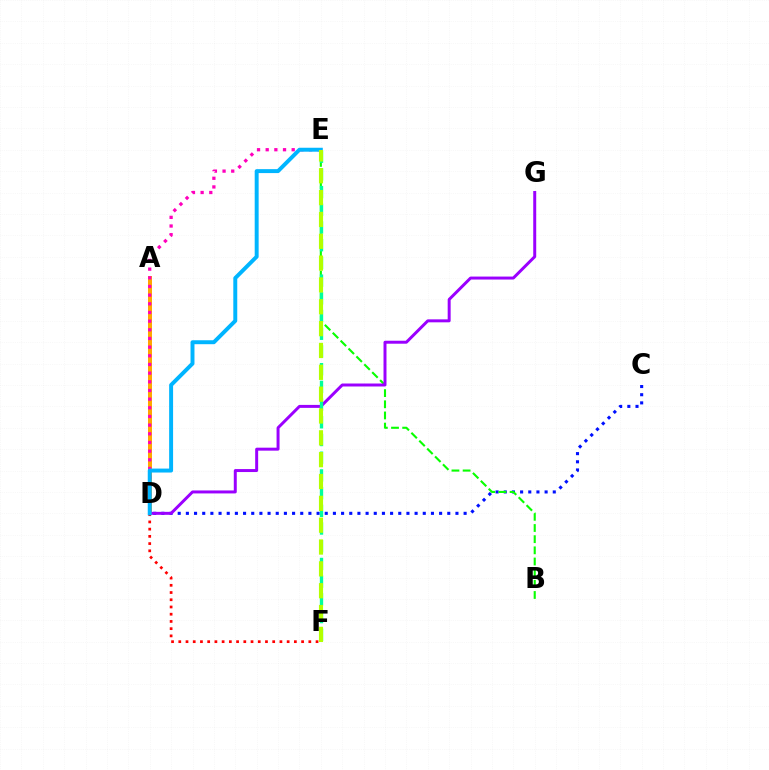{('A', 'D'): [{'color': '#ffa500', 'line_style': 'solid', 'thickness': 2.87}], ('C', 'D'): [{'color': '#0010ff', 'line_style': 'dotted', 'thickness': 2.22}], ('B', 'E'): [{'color': '#08ff00', 'line_style': 'dashed', 'thickness': 1.52}], ('D', 'G'): [{'color': '#9b00ff', 'line_style': 'solid', 'thickness': 2.14}], ('D', 'E'): [{'color': '#ff00bd', 'line_style': 'dotted', 'thickness': 2.35}, {'color': '#00b5ff', 'line_style': 'solid', 'thickness': 2.84}], ('D', 'F'): [{'color': '#ff0000', 'line_style': 'dotted', 'thickness': 1.96}], ('E', 'F'): [{'color': '#00ff9d', 'line_style': 'dashed', 'thickness': 2.41}, {'color': '#b3ff00', 'line_style': 'dashed', 'thickness': 2.97}]}